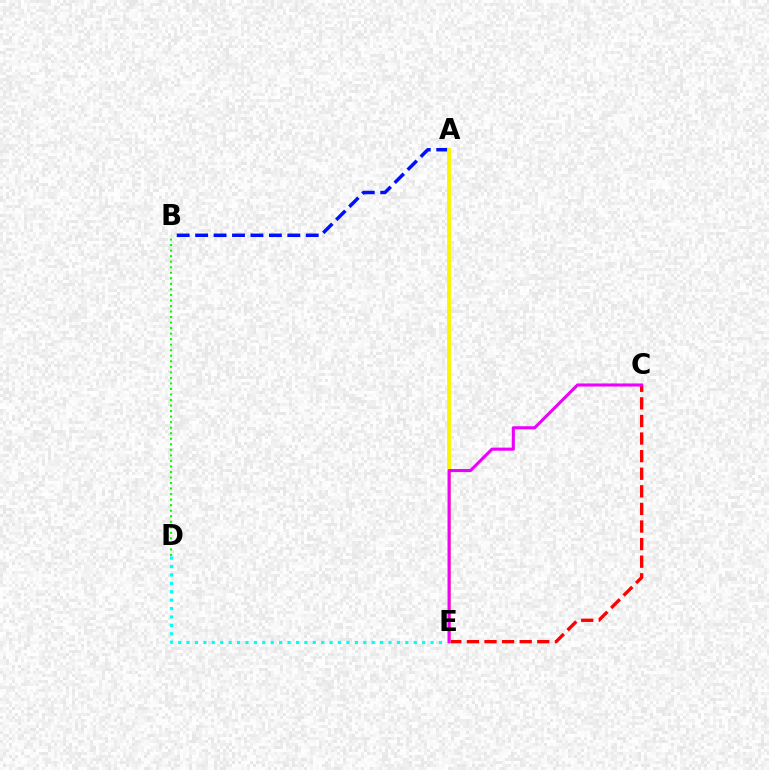{('C', 'E'): [{'color': '#ff0000', 'line_style': 'dashed', 'thickness': 2.39}, {'color': '#ee00ff', 'line_style': 'solid', 'thickness': 2.22}], ('B', 'D'): [{'color': '#08ff00', 'line_style': 'dotted', 'thickness': 1.5}], ('D', 'E'): [{'color': '#00fff6', 'line_style': 'dotted', 'thickness': 2.29}], ('A', 'B'): [{'color': '#0010ff', 'line_style': 'dashed', 'thickness': 2.5}], ('A', 'E'): [{'color': '#fcf500', 'line_style': 'solid', 'thickness': 2.79}]}